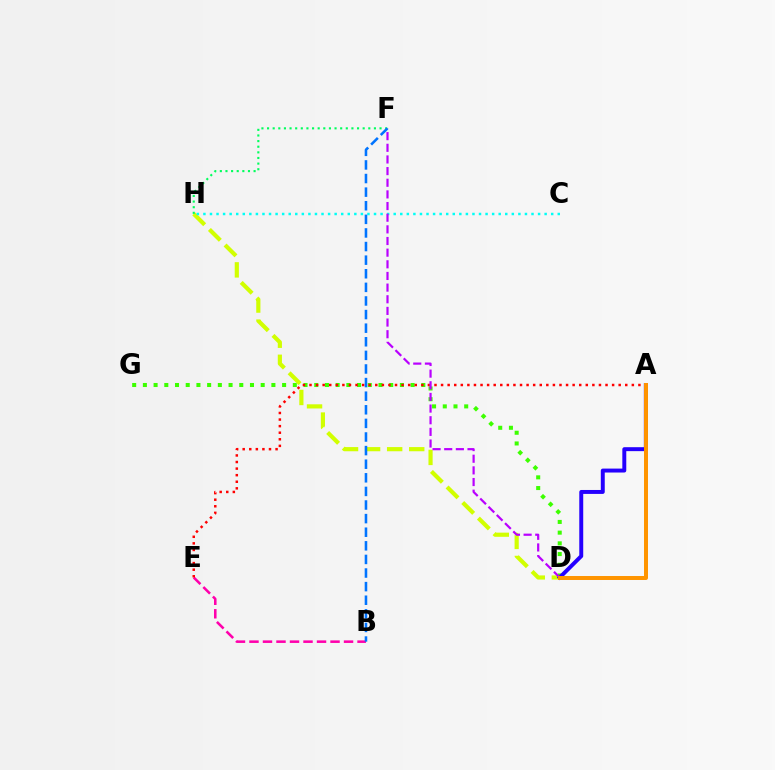{('D', 'G'): [{'color': '#3dff00', 'line_style': 'dotted', 'thickness': 2.91}], ('D', 'H'): [{'color': '#d1ff00', 'line_style': 'dashed', 'thickness': 3.0}], ('B', 'E'): [{'color': '#ff00ac', 'line_style': 'dashed', 'thickness': 1.83}], ('A', 'D'): [{'color': '#2500ff', 'line_style': 'solid', 'thickness': 2.84}, {'color': '#ff9400', 'line_style': 'solid', 'thickness': 2.86}], ('C', 'H'): [{'color': '#00fff6', 'line_style': 'dotted', 'thickness': 1.78}], ('A', 'E'): [{'color': '#ff0000', 'line_style': 'dotted', 'thickness': 1.79}], ('D', 'F'): [{'color': '#b900ff', 'line_style': 'dashed', 'thickness': 1.58}], ('F', 'H'): [{'color': '#00ff5c', 'line_style': 'dotted', 'thickness': 1.53}], ('B', 'F'): [{'color': '#0074ff', 'line_style': 'dashed', 'thickness': 1.85}]}